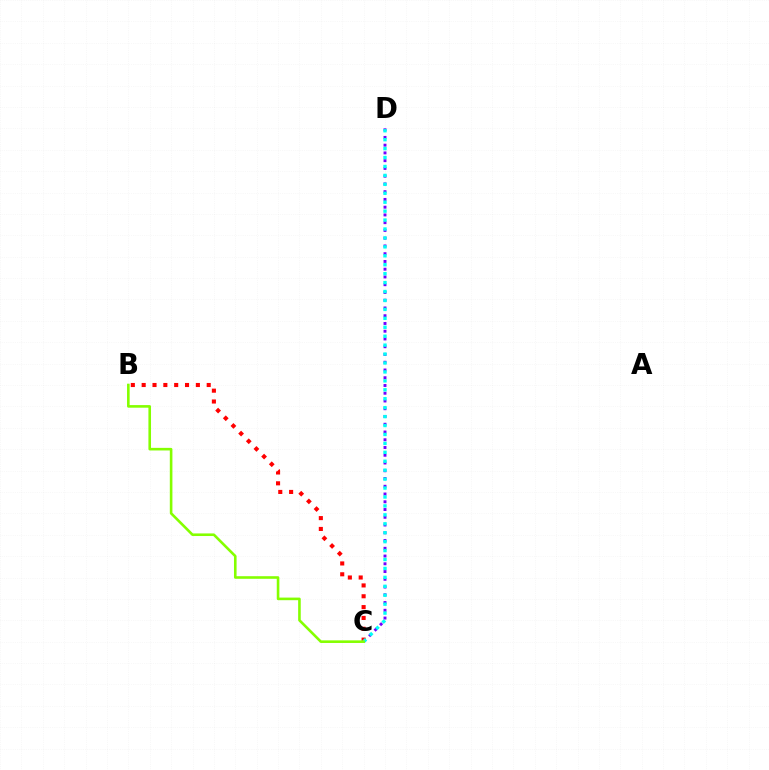{('C', 'D'): [{'color': '#7200ff', 'line_style': 'dotted', 'thickness': 2.11}, {'color': '#00fff6', 'line_style': 'dotted', 'thickness': 2.43}], ('B', 'C'): [{'color': '#ff0000', 'line_style': 'dotted', 'thickness': 2.95}, {'color': '#84ff00', 'line_style': 'solid', 'thickness': 1.88}]}